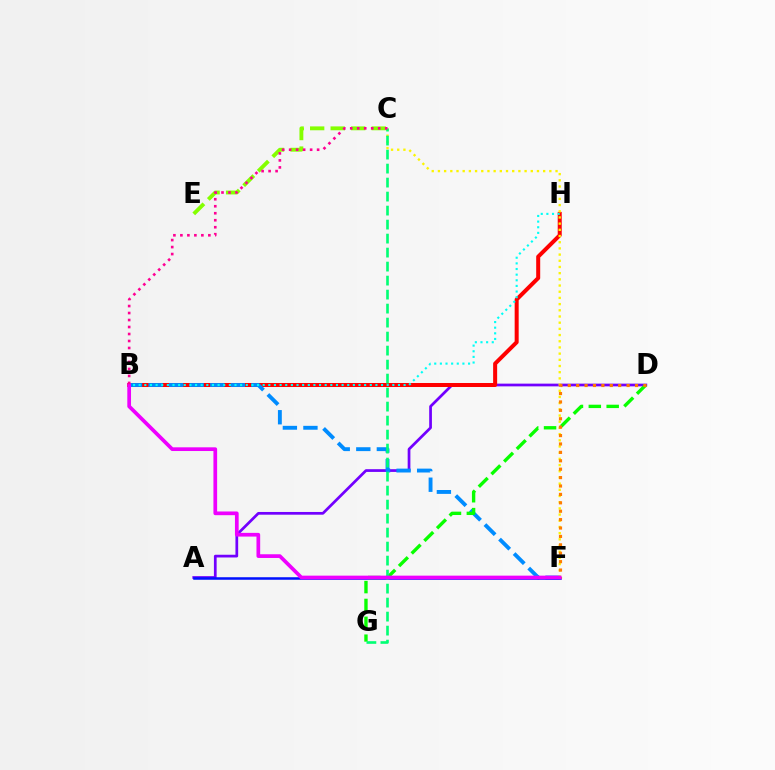{('A', 'D'): [{'color': '#7200ff', 'line_style': 'solid', 'thickness': 1.96}], ('B', 'H'): [{'color': '#ff0000', 'line_style': 'solid', 'thickness': 2.89}, {'color': '#00fff6', 'line_style': 'dotted', 'thickness': 1.53}], ('B', 'F'): [{'color': '#008cff', 'line_style': 'dashed', 'thickness': 2.79}, {'color': '#ee00ff', 'line_style': 'solid', 'thickness': 2.67}], ('C', 'F'): [{'color': '#fcf500', 'line_style': 'dotted', 'thickness': 1.68}], ('A', 'F'): [{'color': '#0010ff', 'line_style': 'solid', 'thickness': 1.82}], ('D', 'G'): [{'color': '#08ff00', 'line_style': 'dashed', 'thickness': 2.43}], ('C', 'G'): [{'color': '#00ff74', 'line_style': 'dashed', 'thickness': 1.9}], ('C', 'E'): [{'color': '#84ff00', 'line_style': 'dashed', 'thickness': 2.79}], ('D', 'F'): [{'color': '#ff7c00', 'line_style': 'dotted', 'thickness': 2.28}], ('B', 'C'): [{'color': '#ff0094', 'line_style': 'dotted', 'thickness': 1.9}]}